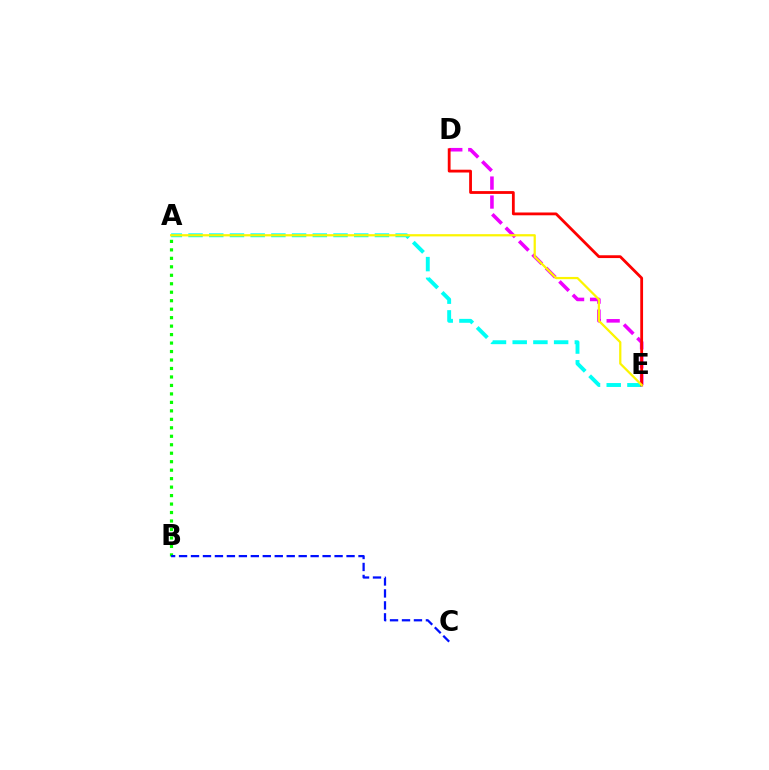{('D', 'E'): [{'color': '#ee00ff', 'line_style': 'dashed', 'thickness': 2.58}, {'color': '#ff0000', 'line_style': 'solid', 'thickness': 2.02}], ('A', 'E'): [{'color': '#00fff6', 'line_style': 'dashed', 'thickness': 2.81}, {'color': '#fcf500', 'line_style': 'solid', 'thickness': 1.61}], ('A', 'B'): [{'color': '#08ff00', 'line_style': 'dotted', 'thickness': 2.3}], ('B', 'C'): [{'color': '#0010ff', 'line_style': 'dashed', 'thickness': 1.63}]}